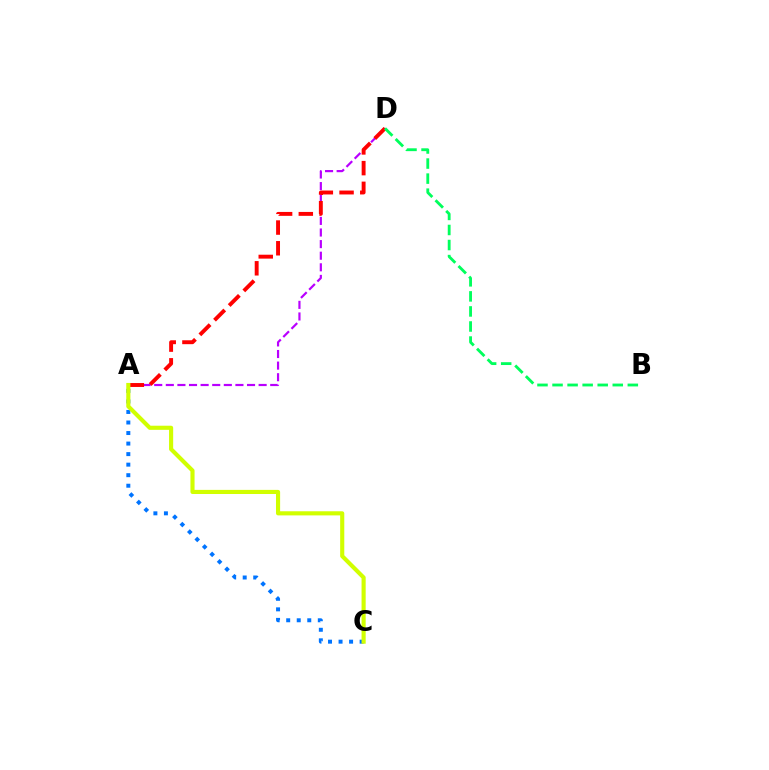{('A', 'D'): [{'color': '#b900ff', 'line_style': 'dashed', 'thickness': 1.58}, {'color': '#ff0000', 'line_style': 'dashed', 'thickness': 2.81}], ('A', 'C'): [{'color': '#0074ff', 'line_style': 'dotted', 'thickness': 2.86}, {'color': '#d1ff00', 'line_style': 'solid', 'thickness': 2.97}], ('B', 'D'): [{'color': '#00ff5c', 'line_style': 'dashed', 'thickness': 2.05}]}